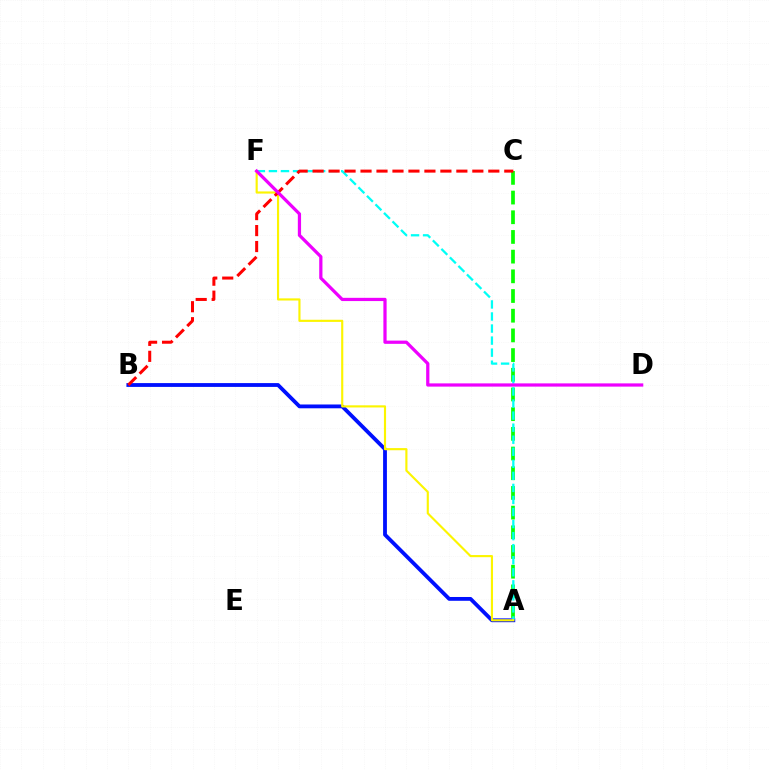{('A', 'B'): [{'color': '#0010ff', 'line_style': 'solid', 'thickness': 2.74}], ('A', 'C'): [{'color': '#08ff00', 'line_style': 'dashed', 'thickness': 2.67}], ('A', 'F'): [{'color': '#00fff6', 'line_style': 'dashed', 'thickness': 1.64}, {'color': '#fcf500', 'line_style': 'solid', 'thickness': 1.54}], ('B', 'C'): [{'color': '#ff0000', 'line_style': 'dashed', 'thickness': 2.17}], ('D', 'F'): [{'color': '#ee00ff', 'line_style': 'solid', 'thickness': 2.33}]}